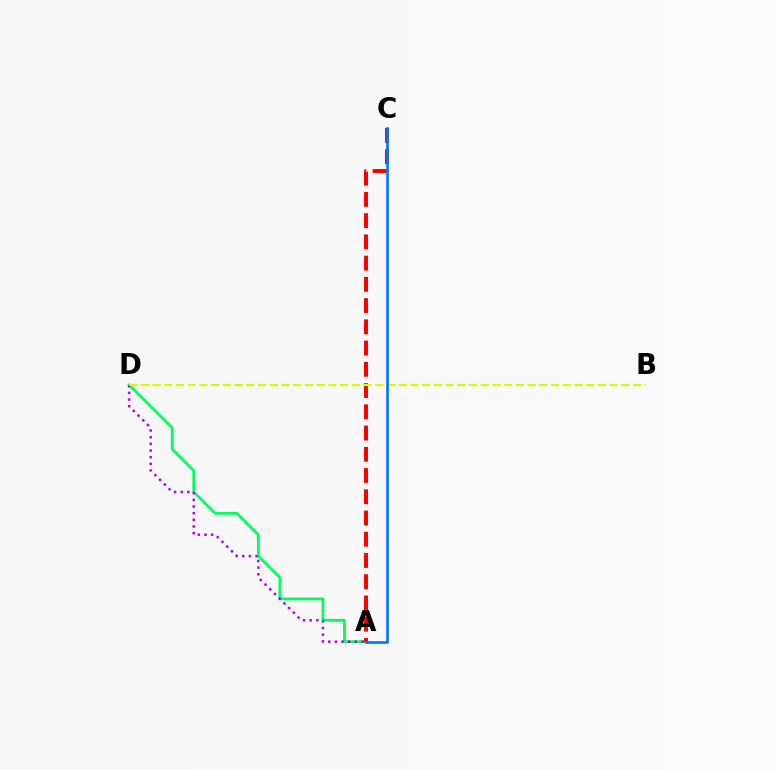{('A', 'D'): [{'color': '#00ff5c', 'line_style': 'solid', 'thickness': 2.0}, {'color': '#b900ff', 'line_style': 'dotted', 'thickness': 1.81}], ('A', 'C'): [{'color': '#ff0000', 'line_style': 'dashed', 'thickness': 2.89}, {'color': '#0074ff', 'line_style': 'solid', 'thickness': 1.89}], ('B', 'D'): [{'color': '#d1ff00', 'line_style': 'dashed', 'thickness': 1.59}]}